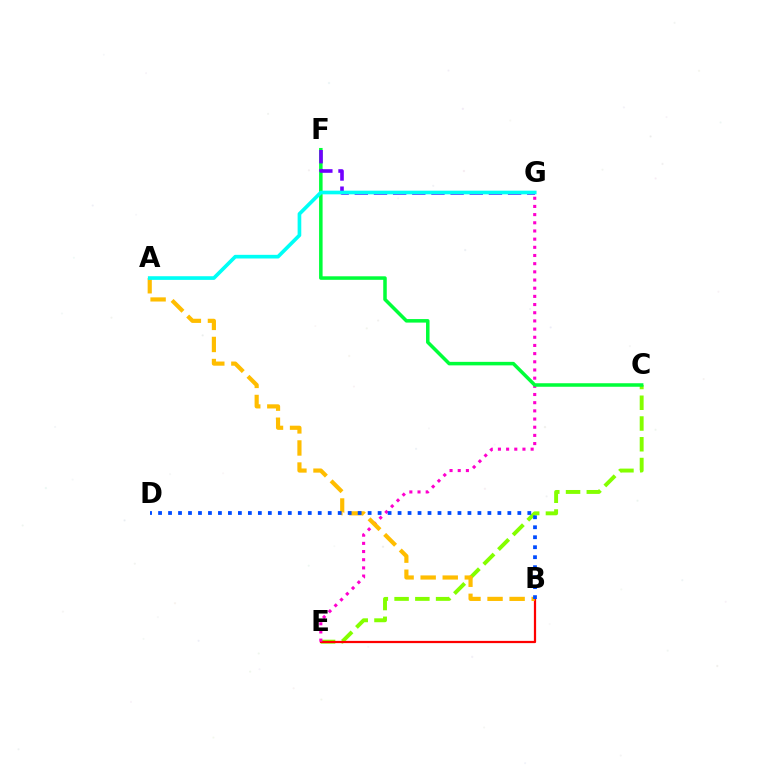{('C', 'E'): [{'color': '#84ff00', 'line_style': 'dashed', 'thickness': 2.82}], ('B', 'E'): [{'color': '#ff0000', 'line_style': 'solid', 'thickness': 1.61}], ('E', 'G'): [{'color': '#ff00cf', 'line_style': 'dotted', 'thickness': 2.22}], ('C', 'F'): [{'color': '#00ff39', 'line_style': 'solid', 'thickness': 2.53}], ('A', 'B'): [{'color': '#ffbd00', 'line_style': 'dashed', 'thickness': 3.0}], ('B', 'D'): [{'color': '#004bff', 'line_style': 'dotted', 'thickness': 2.71}], ('F', 'G'): [{'color': '#7200ff', 'line_style': 'dashed', 'thickness': 2.6}], ('A', 'G'): [{'color': '#00fff6', 'line_style': 'solid', 'thickness': 2.64}]}